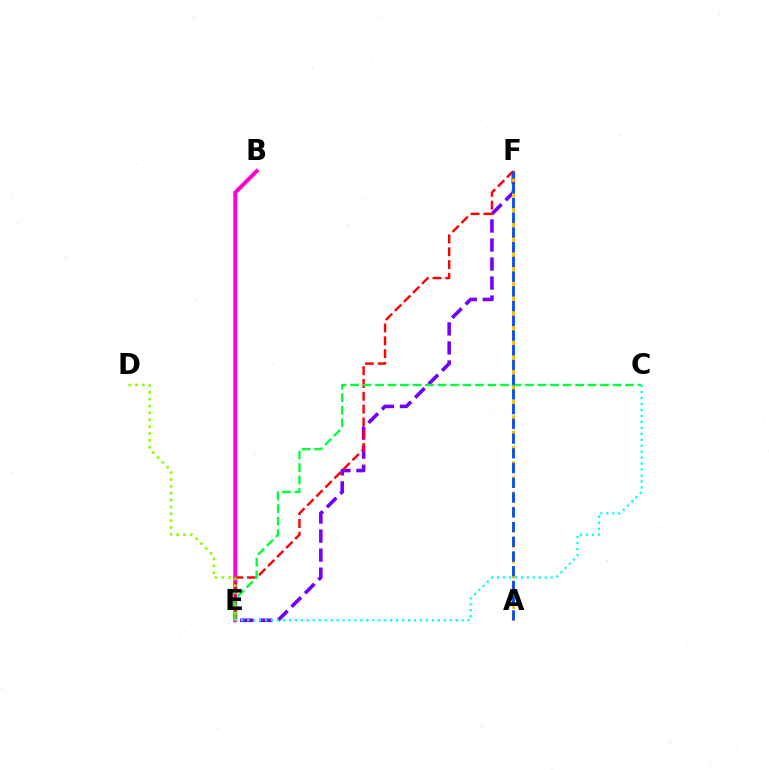{('B', 'E'): [{'color': '#ff00cf', 'line_style': 'solid', 'thickness': 2.85}], ('E', 'F'): [{'color': '#7200ff', 'line_style': 'dashed', 'thickness': 2.58}, {'color': '#ff0000', 'line_style': 'dashed', 'thickness': 1.74}], ('A', 'F'): [{'color': '#ffbd00', 'line_style': 'dashed', 'thickness': 2.07}, {'color': '#004bff', 'line_style': 'dashed', 'thickness': 2.0}], ('C', 'E'): [{'color': '#00ff39', 'line_style': 'dashed', 'thickness': 1.7}, {'color': '#00fff6', 'line_style': 'dotted', 'thickness': 1.62}], ('D', 'E'): [{'color': '#84ff00', 'line_style': 'dotted', 'thickness': 1.86}]}